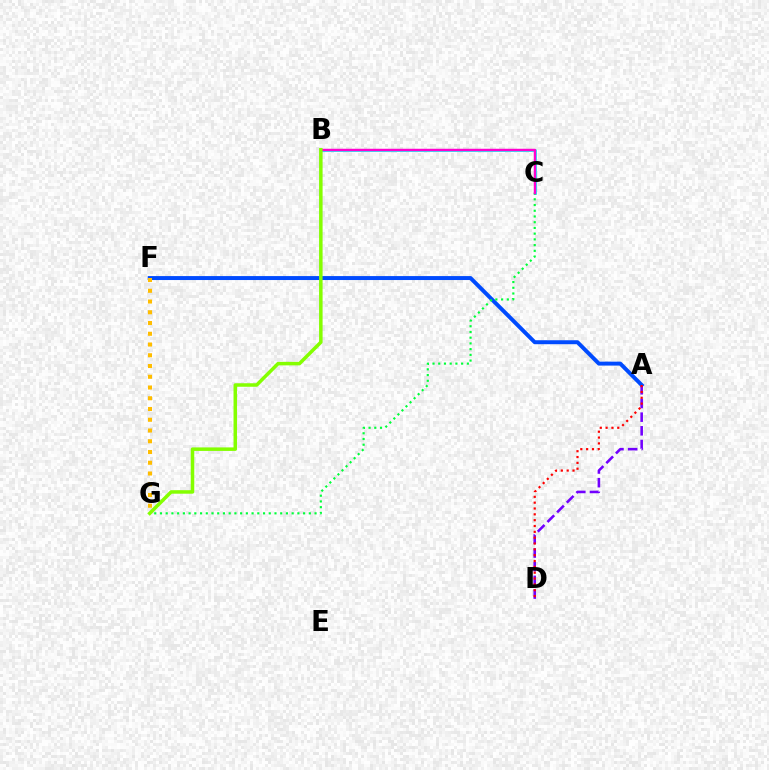{('A', 'F'): [{'color': '#004bff', 'line_style': 'solid', 'thickness': 2.85}], ('A', 'D'): [{'color': '#7200ff', 'line_style': 'dashed', 'thickness': 1.86}, {'color': '#ff0000', 'line_style': 'dotted', 'thickness': 1.59}], ('B', 'C'): [{'color': '#00fff6', 'line_style': 'solid', 'thickness': 1.98}, {'color': '#ff00cf', 'line_style': 'solid', 'thickness': 1.77}], ('C', 'G'): [{'color': '#00ff39', 'line_style': 'dotted', 'thickness': 1.56}], ('F', 'G'): [{'color': '#ffbd00', 'line_style': 'dotted', 'thickness': 2.92}], ('B', 'G'): [{'color': '#84ff00', 'line_style': 'solid', 'thickness': 2.53}]}